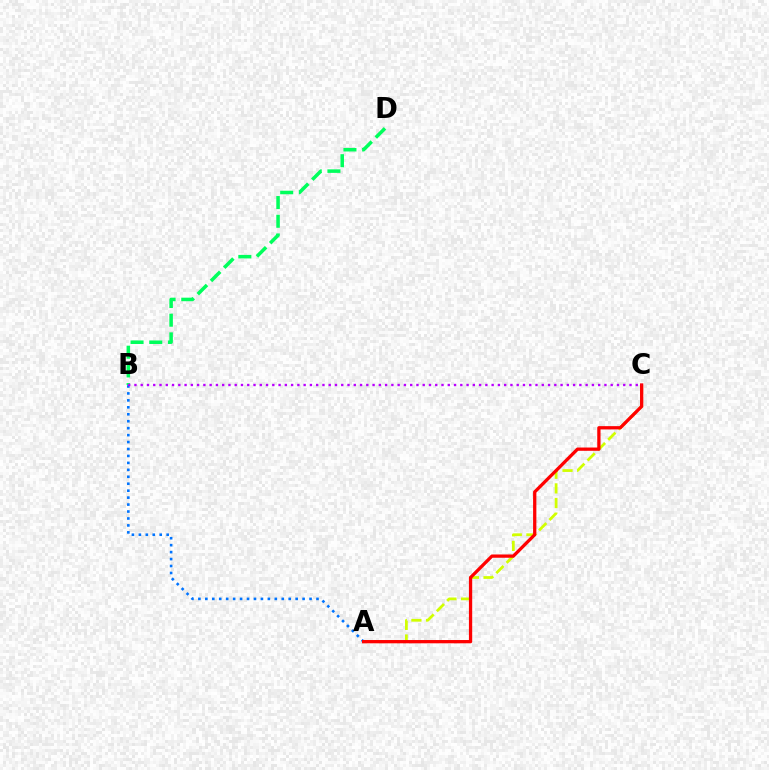{('B', 'D'): [{'color': '#00ff5c', 'line_style': 'dashed', 'thickness': 2.54}], ('A', 'B'): [{'color': '#0074ff', 'line_style': 'dotted', 'thickness': 1.89}], ('A', 'C'): [{'color': '#d1ff00', 'line_style': 'dashed', 'thickness': 1.99}, {'color': '#ff0000', 'line_style': 'solid', 'thickness': 2.36}], ('B', 'C'): [{'color': '#b900ff', 'line_style': 'dotted', 'thickness': 1.7}]}